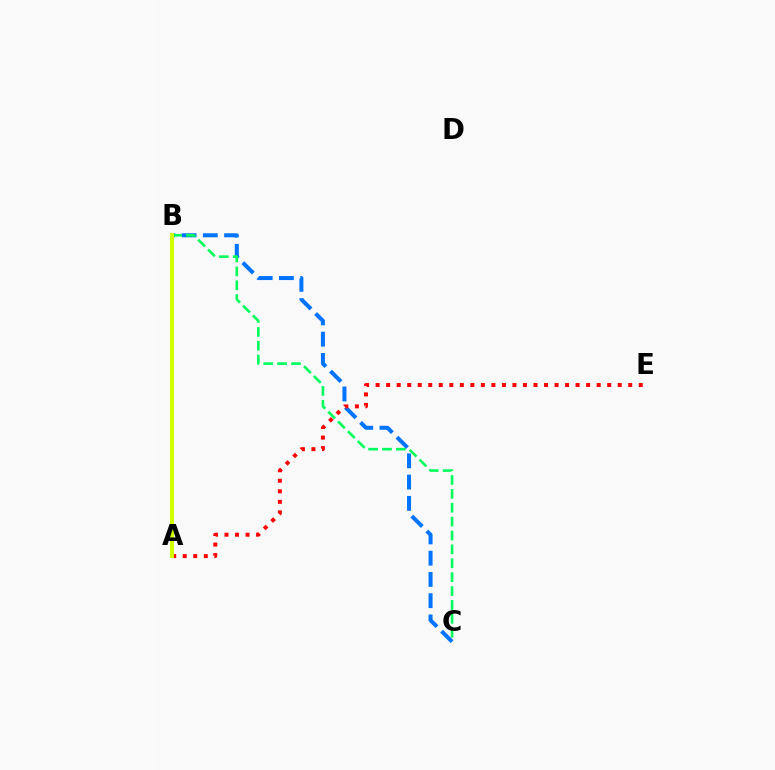{('B', 'C'): [{'color': '#0074ff', 'line_style': 'dashed', 'thickness': 2.89}, {'color': '#00ff5c', 'line_style': 'dashed', 'thickness': 1.89}], ('A', 'E'): [{'color': '#ff0000', 'line_style': 'dotted', 'thickness': 2.86}], ('A', 'B'): [{'color': '#b900ff', 'line_style': 'dashed', 'thickness': 2.57}, {'color': '#d1ff00', 'line_style': 'solid', 'thickness': 2.95}]}